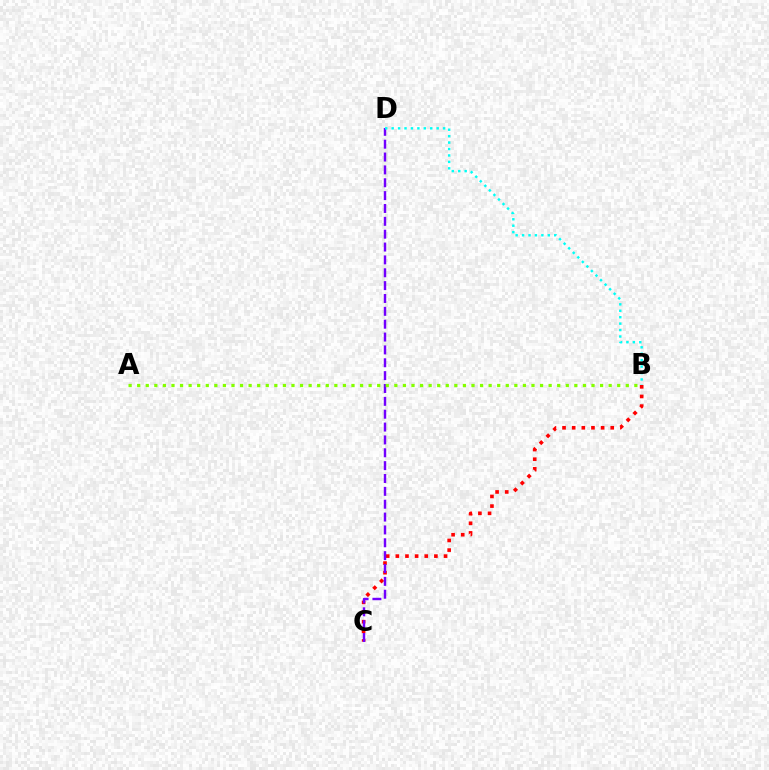{('B', 'C'): [{'color': '#ff0000', 'line_style': 'dotted', 'thickness': 2.62}], ('C', 'D'): [{'color': '#7200ff', 'line_style': 'dashed', 'thickness': 1.75}], ('A', 'B'): [{'color': '#84ff00', 'line_style': 'dotted', 'thickness': 2.33}], ('B', 'D'): [{'color': '#00fff6', 'line_style': 'dotted', 'thickness': 1.75}]}